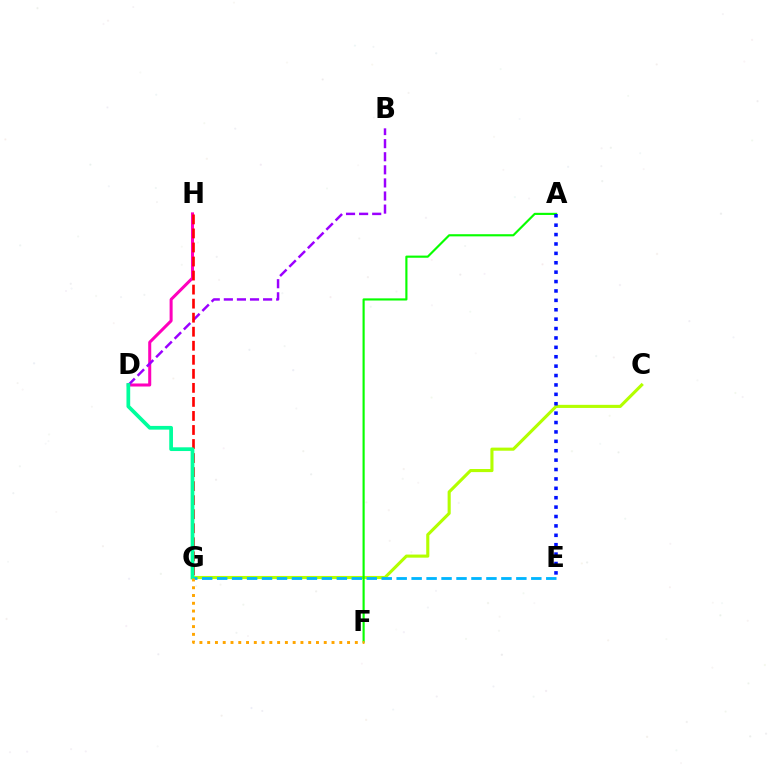{('C', 'G'): [{'color': '#b3ff00', 'line_style': 'solid', 'thickness': 2.23}], ('D', 'H'): [{'color': '#ff00bd', 'line_style': 'solid', 'thickness': 2.18}], ('B', 'D'): [{'color': '#9b00ff', 'line_style': 'dashed', 'thickness': 1.78}], ('A', 'F'): [{'color': '#08ff00', 'line_style': 'solid', 'thickness': 1.55}], ('E', 'G'): [{'color': '#00b5ff', 'line_style': 'dashed', 'thickness': 2.03}], ('A', 'E'): [{'color': '#0010ff', 'line_style': 'dotted', 'thickness': 2.55}], ('G', 'H'): [{'color': '#ff0000', 'line_style': 'dashed', 'thickness': 1.91}], ('D', 'G'): [{'color': '#00ff9d', 'line_style': 'solid', 'thickness': 2.68}], ('F', 'G'): [{'color': '#ffa500', 'line_style': 'dotted', 'thickness': 2.11}]}